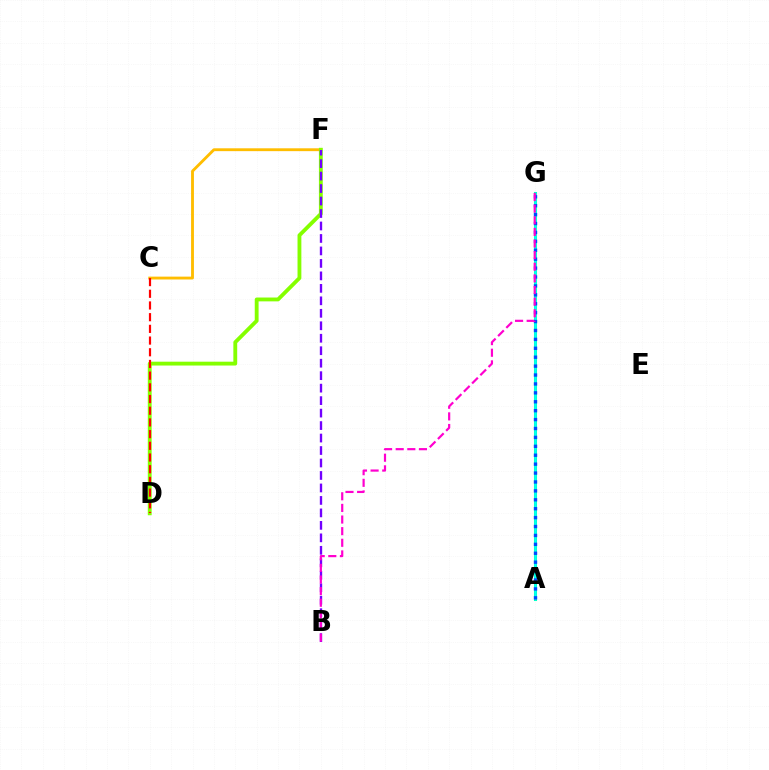{('C', 'F'): [{'color': '#ffbd00', 'line_style': 'solid', 'thickness': 2.05}], ('A', 'G'): [{'color': '#00ff39', 'line_style': 'solid', 'thickness': 2.19}, {'color': '#00fff6', 'line_style': 'solid', 'thickness': 1.93}, {'color': '#004bff', 'line_style': 'dotted', 'thickness': 2.42}], ('D', 'F'): [{'color': '#84ff00', 'line_style': 'solid', 'thickness': 2.77}], ('C', 'D'): [{'color': '#ff0000', 'line_style': 'dashed', 'thickness': 1.59}], ('B', 'F'): [{'color': '#7200ff', 'line_style': 'dashed', 'thickness': 1.69}], ('B', 'G'): [{'color': '#ff00cf', 'line_style': 'dashed', 'thickness': 1.58}]}